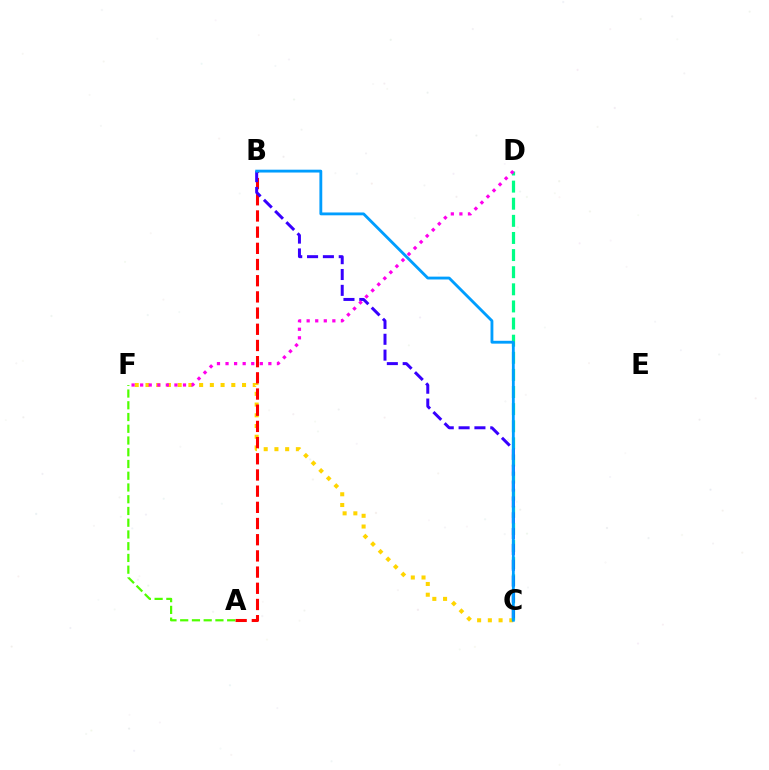{('C', 'F'): [{'color': '#ffd500', 'line_style': 'dotted', 'thickness': 2.92}], ('A', 'B'): [{'color': '#ff0000', 'line_style': 'dashed', 'thickness': 2.2}], ('C', 'D'): [{'color': '#00ff86', 'line_style': 'dashed', 'thickness': 2.33}], ('B', 'C'): [{'color': '#3700ff', 'line_style': 'dashed', 'thickness': 2.15}, {'color': '#009eff', 'line_style': 'solid', 'thickness': 2.05}], ('A', 'F'): [{'color': '#4fff00', 'line_style': 'dashed', 'thickness': 1.6}], ('D', 'F'): [{'color': '#ff00ed', 'line_style': 'dotted', 'thickness': 2.33}]}